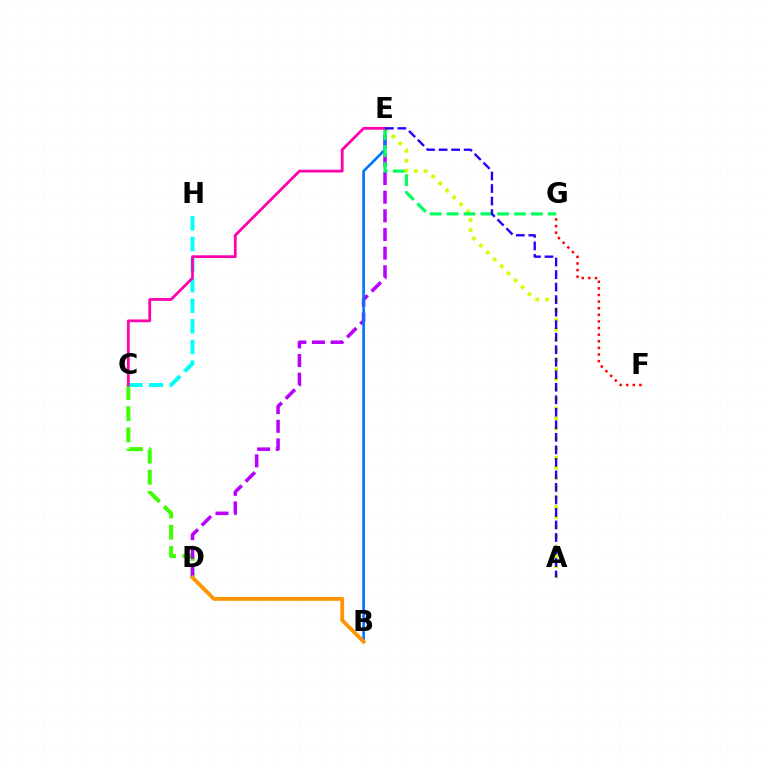{('C', 'D'): [{'color': '#3dff00', 'line_style': 'dashed', 'thickness': 2.89}], ('D', 'E'): [{'color': '#b900ff', 'line_style': 'dashed', 'thickness': 2.53}], ('A', 'E'): [{'color': '#d1ff00', 'line_style': 'dotted', 'thickness': 2.68}, {'color': '#2500ff', 'line_style': 'dashed', 'thickness': 1.7}], ('F', 'G'): [{'color': '#ff0000', 'line_style': 'dotted', 'thickness': 1.8}], ('B', 'E'): [{'color': '#0074ff', 'line_style': 'solid', 'thickness': 1.91}], ('E', 'G'): [{'color': '#00ff5c', 'line_style': 'dashed', 'thickness': 2.29}], ('B', 'D'): [{'color': '#ff9400', 'line_style': 'solid', 'thickness': 2.76}], ('C', 'H'): [{'color': '#00fff6', 'line_style': 'dashed', 'thickness': 2.8}], ('C', 'E'): [{'color': '#ff00ac', 'line_style': 'solid', 'thickness': 2.0}]}